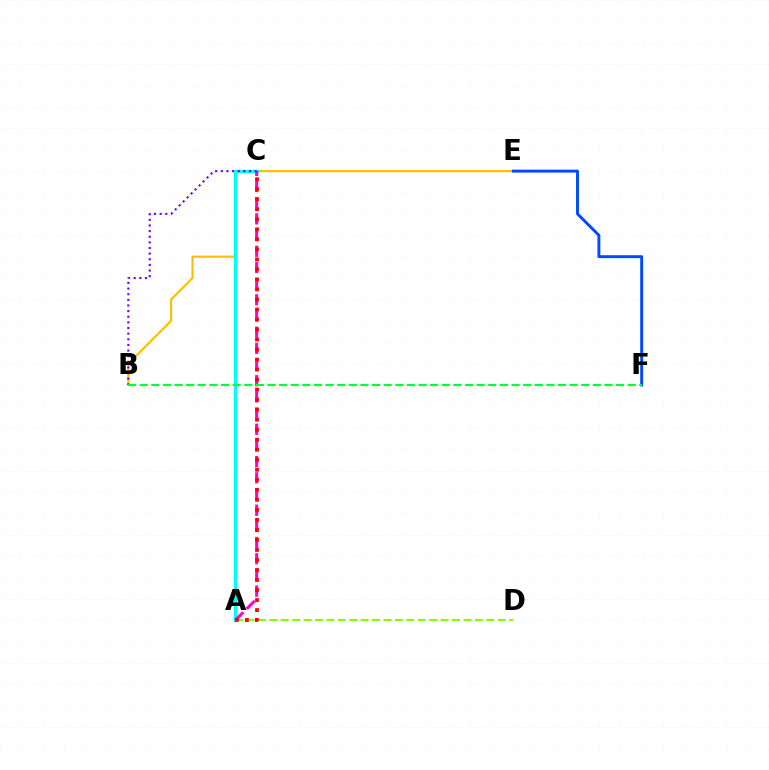{('A', 'D'): [{'color': '#84ff00', 'line_style': 'dashed', 'thickness': 1.55}], ('B', 'E'): [{'color': '#ffbd00', 'line_style': 'solid', 'thickness': 1.53}], ('E', 'F'): [{'color': '#004bff', 'line_style': 'solid', 'thickness': 2.11}], ('A', 'C'): [{'color': '#00fff6', 'line_style': 'solid', 'thickness': 2.43}, {'color': '#ff00cf', 'line_style': 'dashed', 'thickness': 2.2}, {'color': '#ff0000', 'line_style': 'dotted', 'thickness': 2.72}], ('B', 'C'): [{'color': '#7200ff', 'line_style': 'dotted', 'thickness': 1.53}], ('B', 'F'): [{'color': '#00ff39', 'line_style': 'dashed', 'thickness': 1.58}]}